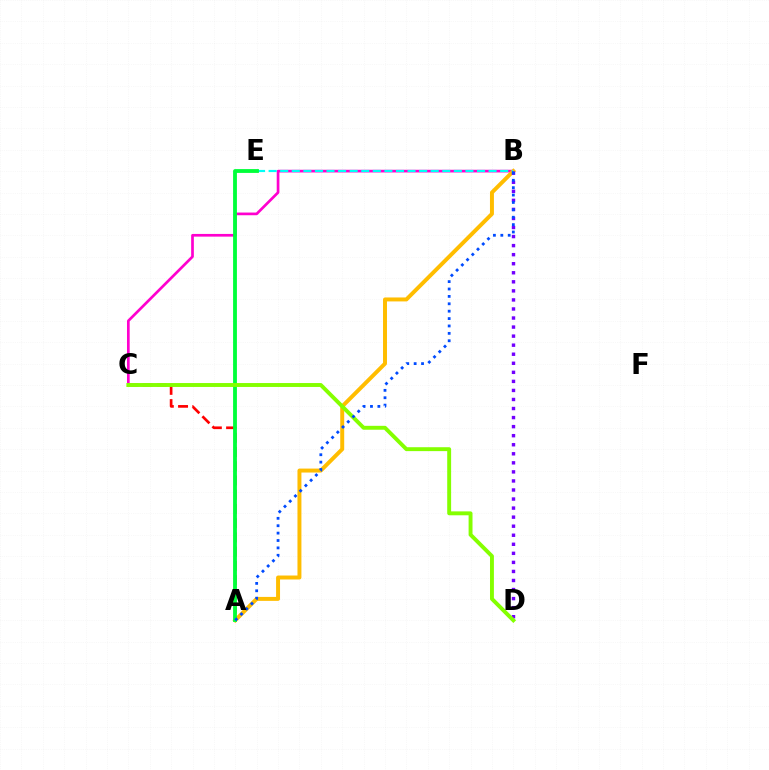{('A', 'C'): [{'color': '#ff0000', 'line_style': 'dashed', 'thickness': 1.93}], ('B', 'C'): [{'color': '#ff00cf', 'line_style': 'solid', 'thickness': 1.94}], ('A', 'B'): [{'color': '#ffbd00', 'line_style': 'solid', 'thickness': 2.85}, {'color': '#004bff', 'line_style': 'dotted', 'thickness': 2.01}], ('B', 'E'): [{'color': '#00fff6', 'line_style': 'dashed', 'thickness': 1.57}], ('B', 'D'): [{'color': '#7200ff', 'line_style': 'dotted', 'thickness': 2.46}], ('A', 'E'): [{'color': '#00ff39', 'line_style': 'solid', 'thickness': 2.75}], ('C', 'D'): [{'color': '#84ff00', 'line_style': 'solid', 'thickness': 2.81}]}